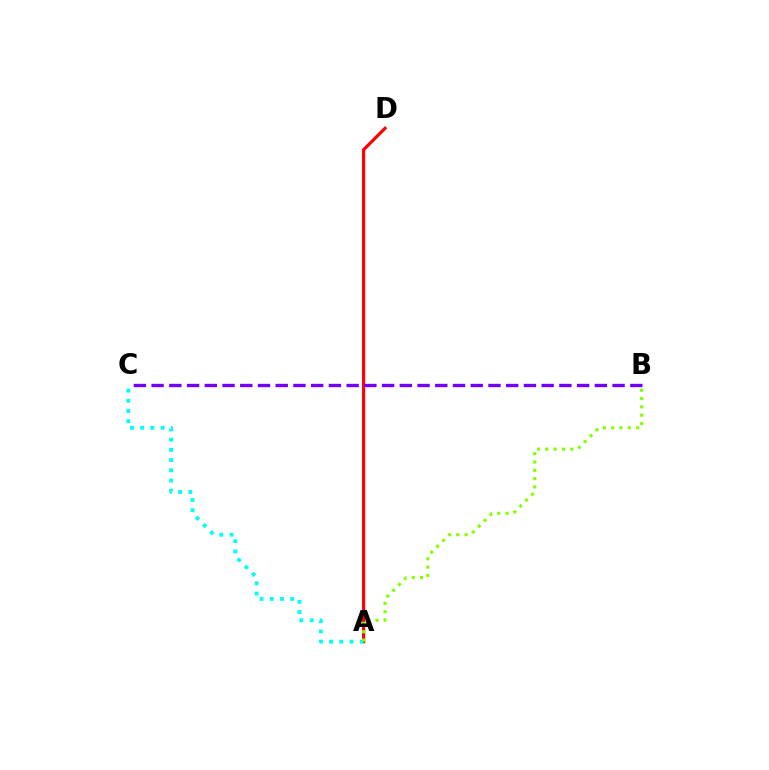{('A', 'D'): [{'color': '#ff0000', 'line_style': 'solid', 'thickness': 2.28}], ('A', 'C'): [{'color': '#00fff6', 'line_style': 'dotted', 'thickness': 2.77}], ('A', 'B'): [{'color': '#84ff00', 'line_style': 'dotted', 'thickness': 2.26}], ('B', 'C'): [{'color': '#7200ff', 'line_style': 'dashed', 'thickness': 2.41}]}